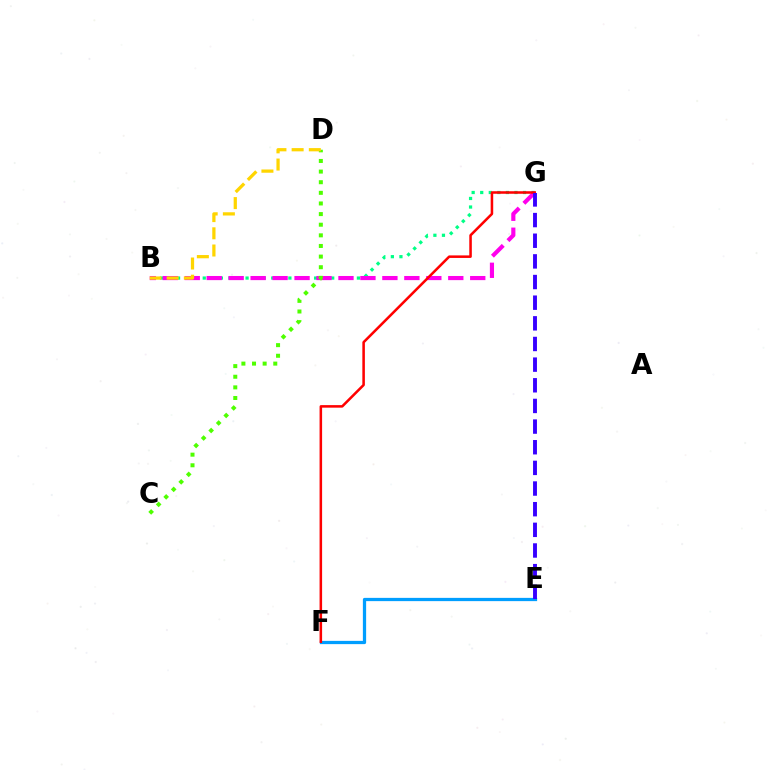{('B', 'G'): [{'color': '#00ff86', 'line_style': 'dotted', 'thickness': 2.33}, {'color': '#ff00ed', 'line_style': 'dashed', 'thickness': 2.98}], ('C', 'D'): [{'color': '#4fff00', 'line_style': 'dotted', 'thickness': 2.89}], ('E', 'F'): [{'color': '#009eff', 'line_style': 'solid', 'thickness': 2.34}], ('B', 'D'): [{'color': '#ffd500', 'line_style': 'dashed', 'thickness': 2.34}], ('F', 'G'): [{'color': '#ff0000', 'line_style': 'solid', 'thickness': 1.83}], ('E', 'G'): [{'color': '#3700ff', 'line_style': 'dashed', 'thickness': 2.81}]}